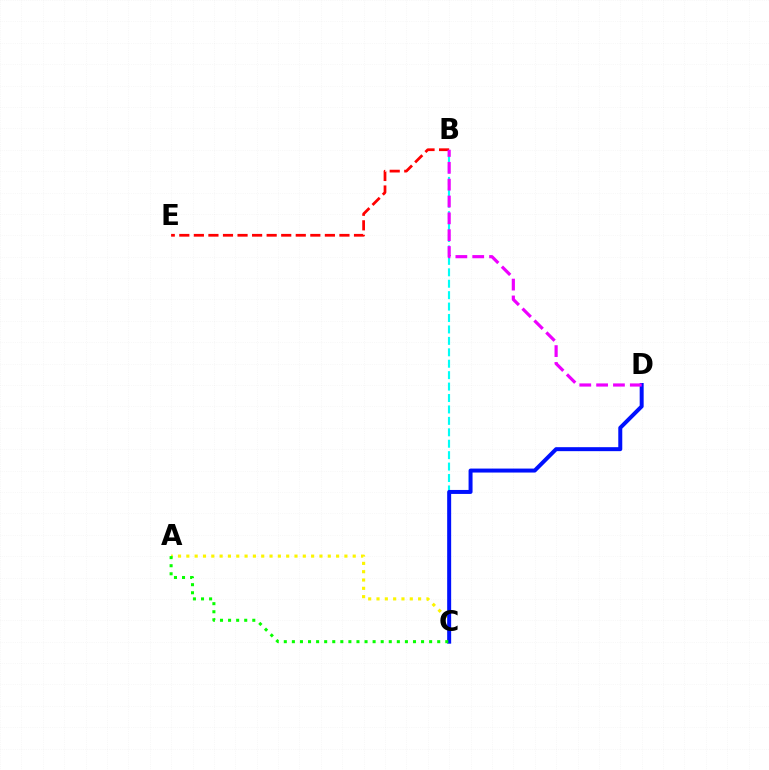{('A', 'C'): [{'color': '#fcf500', 'line_style': 'dotted', 'thickness': 2.26}, {'color': '#08ff00', 'line_style': 'dotted', 'thickness': 2.19}], ('B', 'C'): [{'color': '#00fff6', 'line_style': 'dashed', 'thickness': 1.55}], ('C', 'D'): [{'color': '#0010ff', 'line_style': 'solid', 'thickness': 2.87}], ('B', 'E'): [{'color': '#ff0000', 'line_style': 'dashed', 'thickness': 1.98}], ('B', 'D'): [{'color': '#ee00ff', 'line_style': 'dashed', 'thickness': 2.29}]}